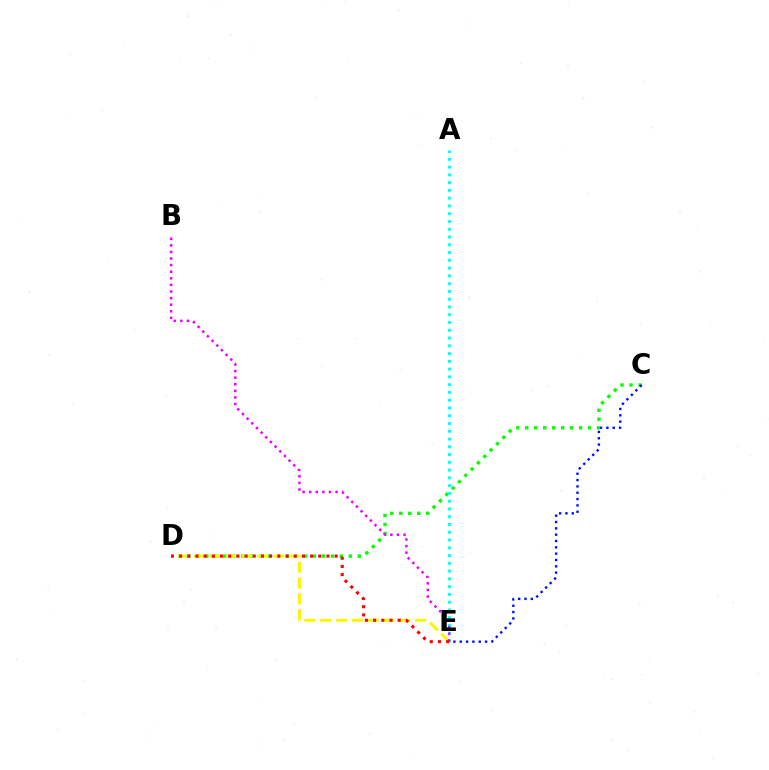{('C', 'D'): [{'color': '#08ff00', 'line_style': 'dotted', 'thickness': 2.44}], ('C', 'E'): [{'color': '#0010ff', 'line_style': 'dotted', 'thickness': 1.72}], ('D', 'E'): [{'color': '#fcf500', 'line_style': 'dashed', 'thickness': 2.15}, {'color': '#ff0000', 'line_style': 'dotted', 'thickness': 2.22}], ('A', 'E'): [{'color': '#00fff6', 'line_style': 'dotted', 'thickness': 2.11}], ('B', 'E'): [{'color': '#ee00ff', 'line_style': 'dotted', 'thickness': 1.79}]}